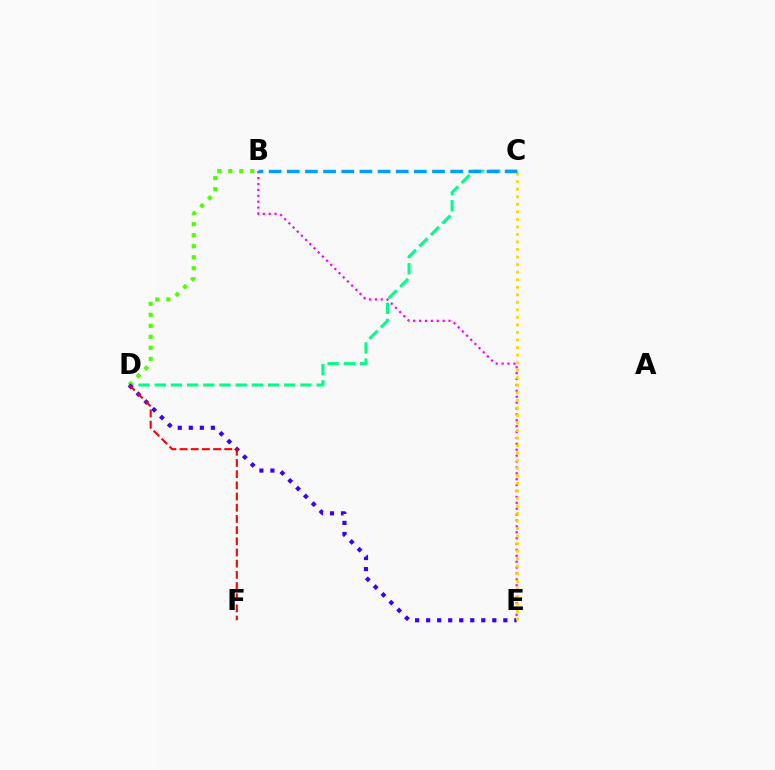{('B', 'D'): [{'color': '#4fff00', 'line_style': 'dotted', 'thickness': 2.99}], ('B', 'E'): [{'color': '#ff00ed', 'line_style': 'dotted', 'thickness': 1.6}], ('C', 'D'): [{'color': '#00ff86', 'line_style': 'dashed', 'thickness': 2.2}], ('D', 'E'): [{'color': '#3700ff', 'line_style': 'dotted', 'thickness': 3.0}], ('D', 'F'): [{'color': '#ff0000', 'line_style': 'dashed', 'thickness': 1.52}], ('C', 'E'): [{'color': '#ffd500', 'line_style': 'dotted', 'thickness': 2.05}], ('B', 'C'): [{'color': '#009eff', 'line_style': 'dashed', 'thickness': 2.47}]}